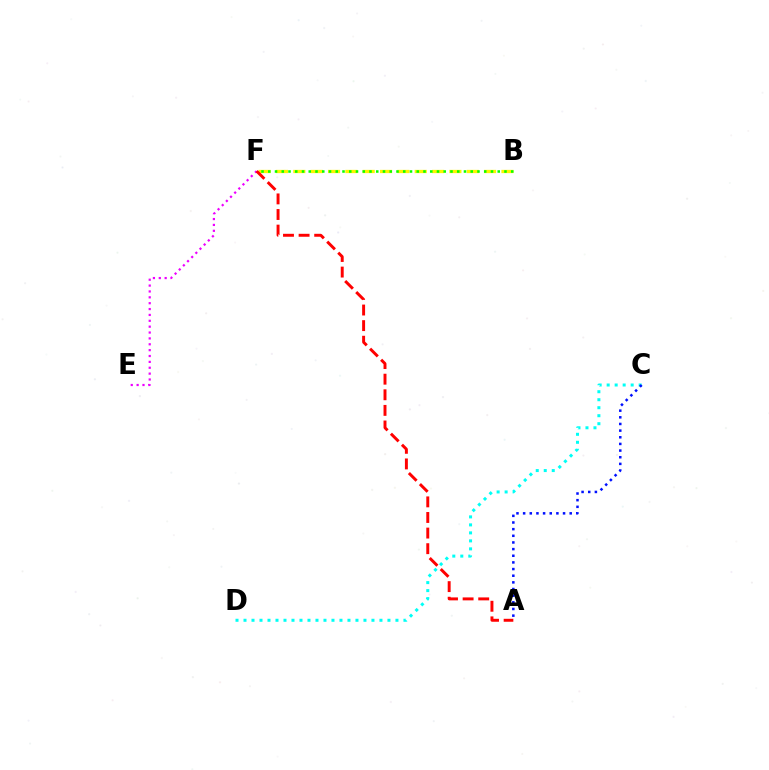{('C', 'D'): [{'color': '#00fff6', 'line_style': 'dotted', 'thickness': 2.17}], ('E', 'F'): [{'color': '#ee00ff', 'line_style': 'dotted', 'thickness': 1.59}], ('A', 'C'): [{'color': '#0010ff', 'line_style': 'dotted', 'thickness': 1.81}], ('B', 'F'): [{'color': '#fcf500', 'line_style': 'dashed', 'thickness': 2.36}, {'color': '#08ff00', 'line_style': 'dotted', 'thickness': 1.83}], ('A', 'F'): [{'color': '#ff0000', 'line_style': 'dashed', 'thickness': 2.12}]}